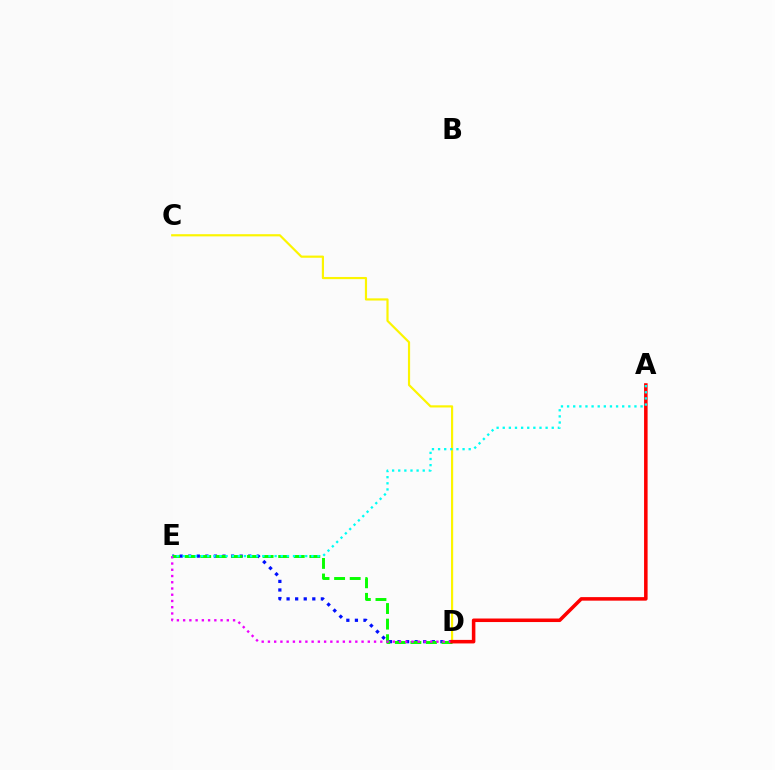{('D', 'E'): [{'color': '#0010ff', 'line_style': 'dotted', 'thickness': 2.33}, {'color': '#08ff00', 'line_style': 'dashed', 'thickness': 2.12}, {'color': '#ee00ff', 'line_style': 'dotted', 'thickness': 1.7}], ('C', 'D'): [{'color': '#fcf500', 'line_style': 'solid', 'thickness': 1.57}], ('A', 'D'): [{'color': '#ff0000', 'line_style': 'solid', 'thickness': 2.55}], ('A', 'E'): [{'color': '#00fff6', 'line_style': 'dotted', 'thickness': 1.66}]}